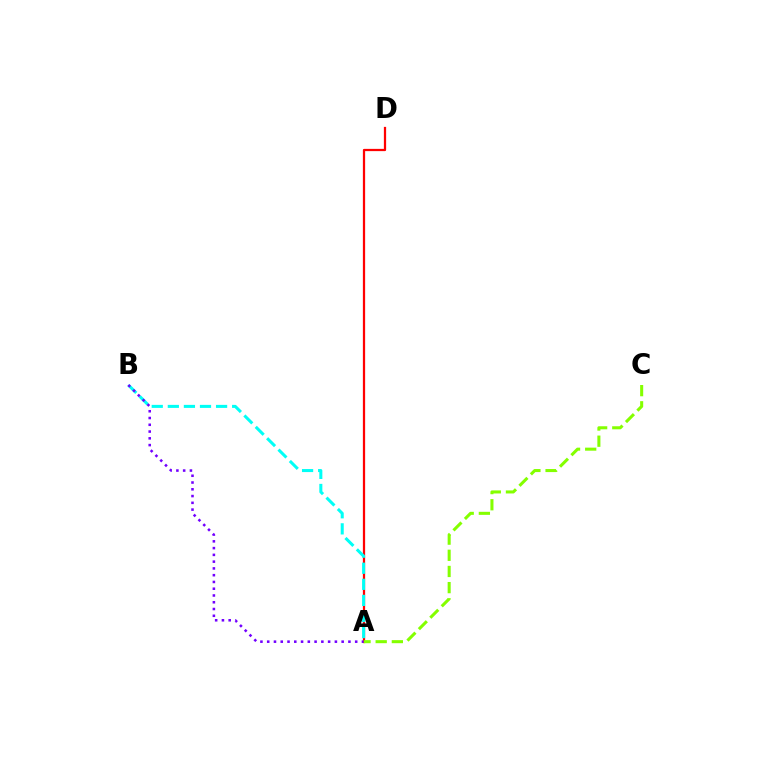{('A', 'D'): [{'color': '#ff0000', 'line_style': 'solid', 'thickness': 1.62}], ('A', 'C'): [{'color': '#84ff00', 'line_style': 'dashed', 'thickness': 2.2}], ('A', 'B'): [{'color': '#00fff6', 'line_style': 'dashed', 'thickness': 2.18}, {'color': '#7200ff', 'line_style': 'dotted', 'thickness': 1.84}]}